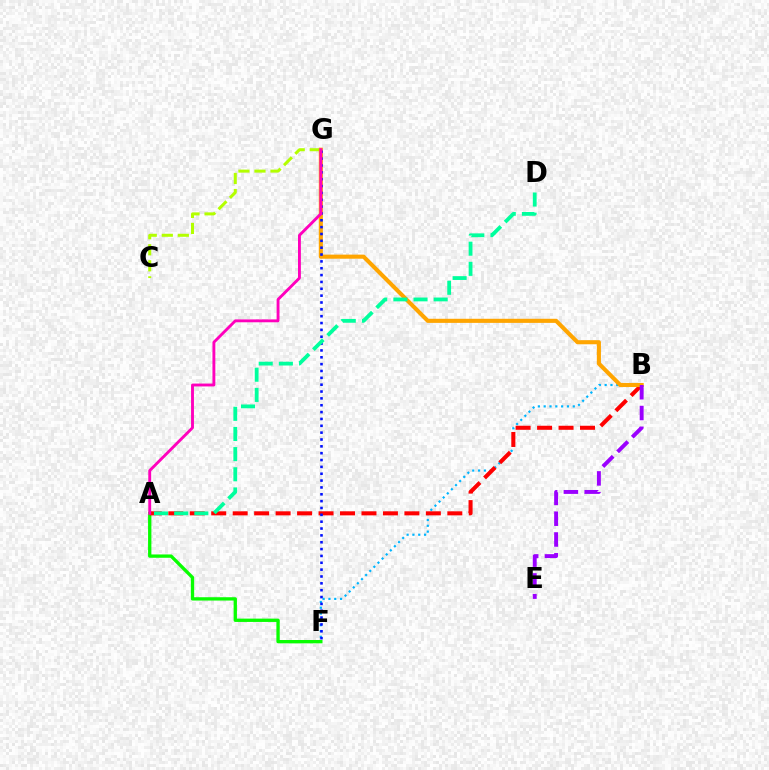{('B', 'F'): [{'color': '#00b5ff', 'line_style': 'dotted', 'thickness': 1.58}], ('A', 'F'): [{'color': '#08ff00', 'line_style': 'solid', 'thickness': 2.39}], ('C', 'G'): [{'color': '#b3ff00', 'line_style': 'dashed', 'thickness': 2.18}], ('A', 'B'): [{'color': '#ff0000', 'line_style': 'dashed', 'thickness': 2.92}], ('B', 'G'): [{'color': '#ffa500', 'line_style': 'solid', 'thickness': 2.95}], ('F', 'G'): [{'color': '#0010ff', 'line_style': 'dotted', 'thickness': 1.86}], ('A', 'G'): [{'color': '#ff00bd', 'line_style': 'solid', 'thickness': 2.07}], ('B', 'E'): [{'color': '#9b00ff', 'line_style': 'dashed', 'thickness': 2.82}], ('A', 'D'): [{'color': '#00ff9d', 'line_style': 'dashed', 'thickness': 2.74}]}